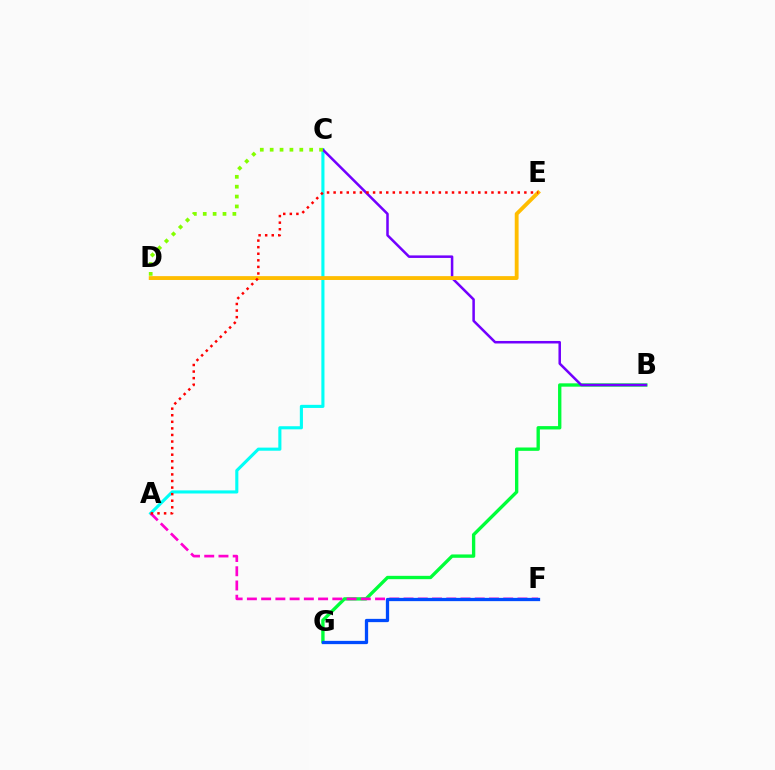{('A', 'C'): [{'color': '#00fff6', 'line_style': 'solid', 'thickness': 2.23}], ('B', 'G'): [{'color': '#00ff39', 'line_style': 'solid', 'thickness': 2.41}], ('B', 'C'): [{'color': '#7200ff', 'line_style': 'solid', 'thickness': 1.82}], ('A', 'F'): [{'color': '#ff00cf', 'line_style': 'dashed', 'thickness': 1.93}], ('F', 'G'): [{'color': '#004bff', 'line_style': 'solid', 'thickness': 2.36}], ('D', 'E'): [{'color': '#ffbd00', 'line_style': 'solid', 'thickness': 2.77}], ('A', 'E'): [{'color': '#ff0000', 'line_style': 'dotted', 'thickness': 1.79}], ('C', 'D'): [{'color': '#84ff00', 'line_style': 'dotted', 'thickness': 2.68}]}